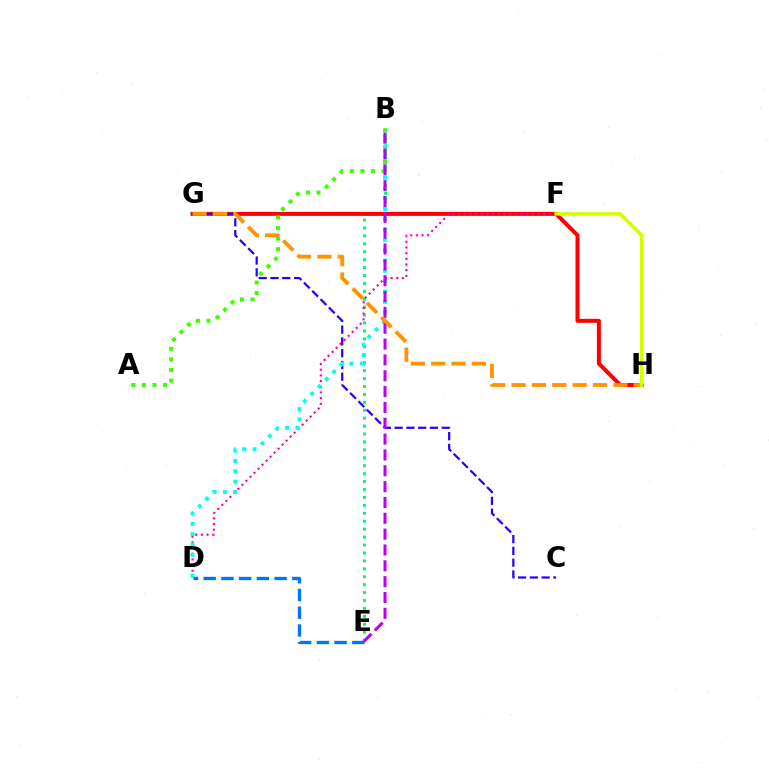{('B', 'E'): [{'color': '#00ff5c', 'line_style': 'dotted', 'thickness': 2.15}, {'color': '#b900ff', 'line_style': 'dashed', 'thickness': 2.15}], ('G', 'H'): [{'color': '#ff0000', 'line_style': 'solid', 'thickness': 2.88}, {'color': '#ff9400', 'line_style': 'dashed', 'thickness': 2.77}], ('D', 'F'): [{'color': '#ff00ac', 'line_style': 'dotted', 'thickness': 1.54}], ('C', 'G'): [{'color': '#2500ff', 'line_style': 'dashed', 'thickness': 1.6}], ('B', 'D'): [{'color': '#00fff6', 'line_style': 'dotted', 'thickness': 2.81}], ('A', 'B'): [{'color': '#3dff00', 'line_style': 'dotted', 'thickness': 2.87}], ('F', 'H'): [{'color': '#d1ff00', 'line_style': 'solid', 'thickness': 2.53}], ('D', 'E'): [{'color': '#0074ff', 'line_style': 'dashed', 'thickness': 2.41}]}